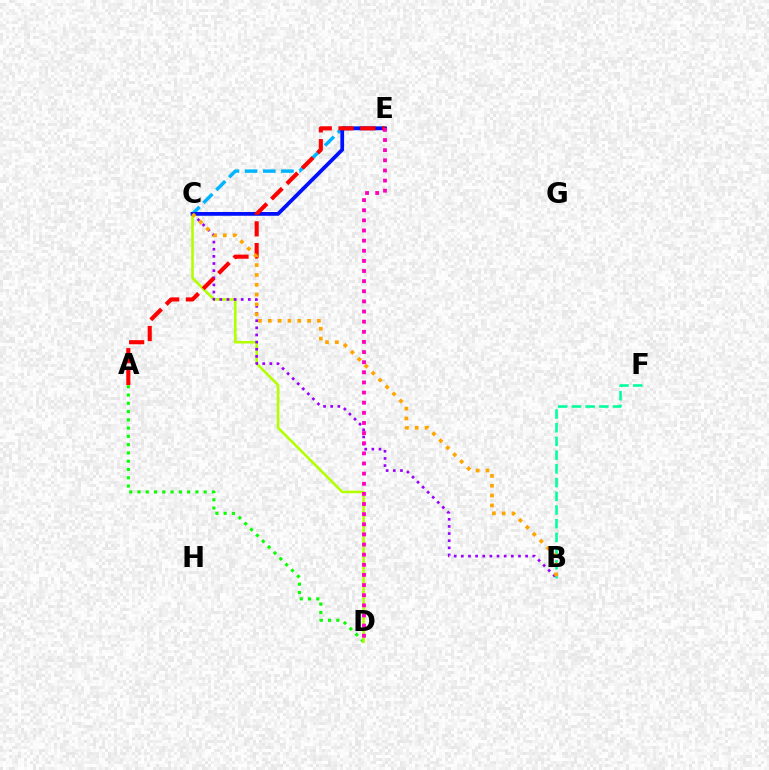{('A', 'D'): [{'color': '#08ff00', 'line_style': 'dotted', 'thickness': 2.25}], ('B', 'F'): [{'color': '#00ff9d', 'line_style': 'dashed', 'thickness': 1.86}], ('C', 'E'): [{'color': '#00b5ff', 'line_style': 'dashed', 'thickness': 2.47}, {'color': '#0010ff', 'line_style': 'solid', 'thickness': 2.71}], ('C', 'D'): [{'color': '#b3ff00', 'line_style': 'solid', 'thickness': 1.88}], ('B', 'C'): [{'color': '#9b00ff', 'line_style': 'dotted', 'thickness': 1.94}, {'color': '#ffa500', 'line_style': 'dotted', 'thickness': 2.67}], ('A', 'E'): [{'color': '#ff0000', 'line_style': 'dashed', 'thickness': 2.96}], ('D', 'E'): [{'color': '#ff00bd', 'line_style': 'dotted', 'thickness': 2.75}]}